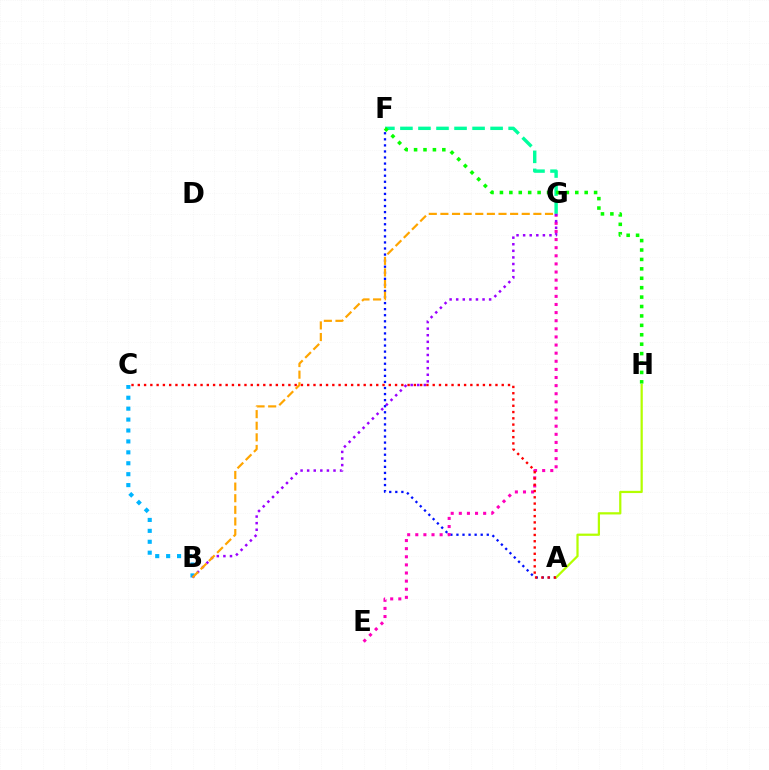{('B', 'C'): [{'color': '#00b5ff', 'line_style': 'dotted', 'thickness': 2.97}], ('F', 'G'): [{'color': '#00ff9d', 'line_style': 'dashed', 'thickness': 2.45}], ('A', 'F'): [{'color': '#0010ff', 'line_style': 'dotted', 'thickness': 1.65}], ('E', 'G'): [{'color': '#ff00bd', 'line_style': 'dotted', 'thickness': 2.2}], ('F', 'H'): [{'color': '#08ff00', 'line_style': 'dotted', 'thickness': 2.56}], ('A', 'H'): [{'color': '#b3ff00', 'line_style': 'solid', 'thickness': 1.61}], ('B', 'G'): [{'color': '#9b00ff', 'line_style': 'dotted', 'thickness': 1.79}, {'color': '#ffa500', 'line_style': 'dashed', 'thickness': 1.58}], ('A', 'C'): [{'color': '#ff0000', 'line_style': 'dotted', 'thickness': 1.7}]}